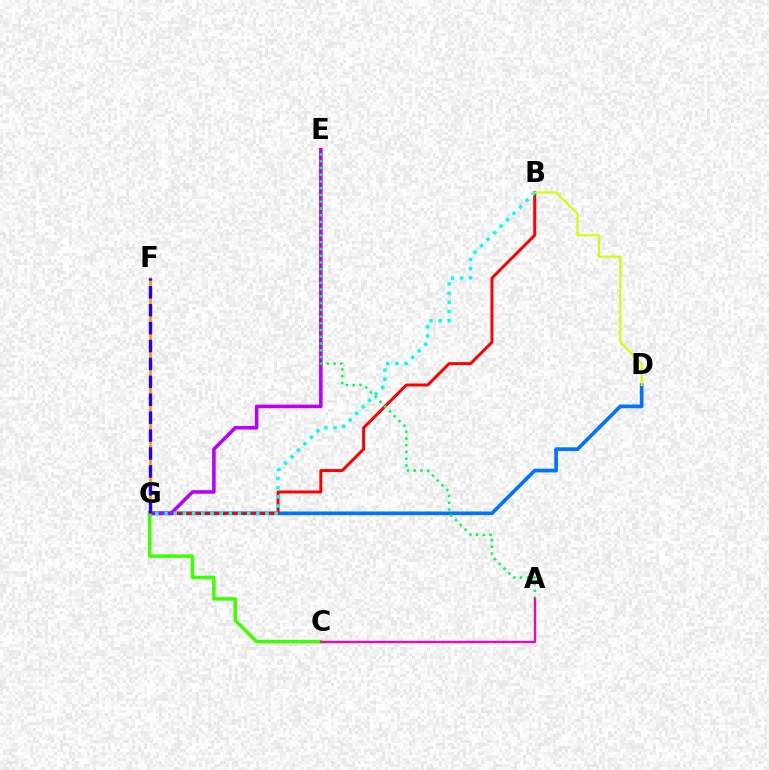{('D', 'G'): [{'color': '#0074ff', 'line_style': 'solid', 'thickness': 2.67}], ('B', 'G'): [{'color': '#ff0000', 'line_style': 'solid', 'thickness': 2.14}, {'color': '#00fff6', 'line_style': 'dotted', 'thickness': 2.49}], ('E', 'G'): [{'color': '#b900ff', 'line_style': 'solid', 'thickness': 2.57}], ('C', 'G'): [{'color': '#3dff00', 'line_style': 'solid', 'thickness': 2.53}], ('B', 'D'): [{'color': '#d1ff00', 'line_style': 'solid', 'thickness': 1.53}], ('F', 'G'): [{'color': '#ff9400', 'line_style': 'solid', 'thickness': 1.87}, {'color': '#2500ff', 'line_style': 'dashed', 'thickness': 2.43}], ('A', 'E'): [{'color': '#00ff5c', 'line_style': 'dotted', 'thickness': 1.84}], ('A', 'C'): [{'color': '#ff00ac', 'line_style': 'solid', 'thickness': 1.66}]}